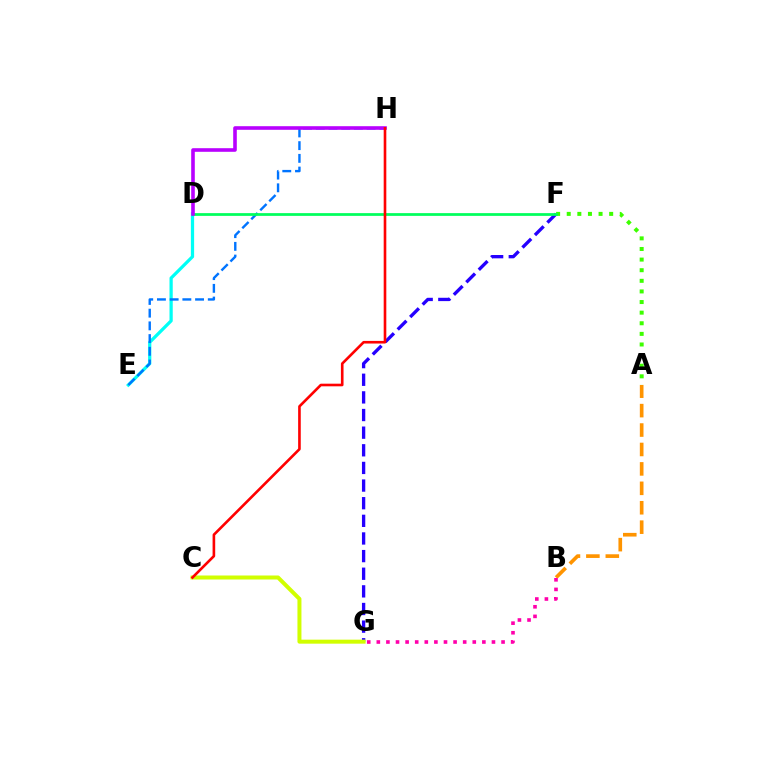{('D', 'E'): [{'color': '#00fff6', 'line_style': 'solid', 'thickness': 2.33}], ('A', 'F'): [{'color': '#3dff00', 'line_style': 'dotted', 'thickness': 2.88}], ('E', 'H'): [{'color': '#0074ff', 'line_style': 'dashed', 'thickness': 1.73}], ('F', 'G'): [{'color': '#2500ff', 'line_style': 'dashed', 'thickness': 2.4}], ('D', 'F'): [{'color': '#00ff5c', 'line_style': 'solid', 'thickness': 1.98}], ('A', 'B'): [{'color': '#ff9400', 'line_style': 'dashed', 'thickness': 2.64}], ('B', 'G'): [{'color': '#ff00ac', 'line_style': 'dotted', 'thickness': 2.61}], ('C', 'G'): [{'color': '#d1ff00', 'line_style': 'solid', 'thickness': 2.88}], ('D', 'H'): [{'color': '#b900ff', 'line_style': 'solid', 'thickness': 2.59}], ('C', 'H'): [{'color': '#ff0000', 'line_style': 'solid', 'thickness': 1.89}]}